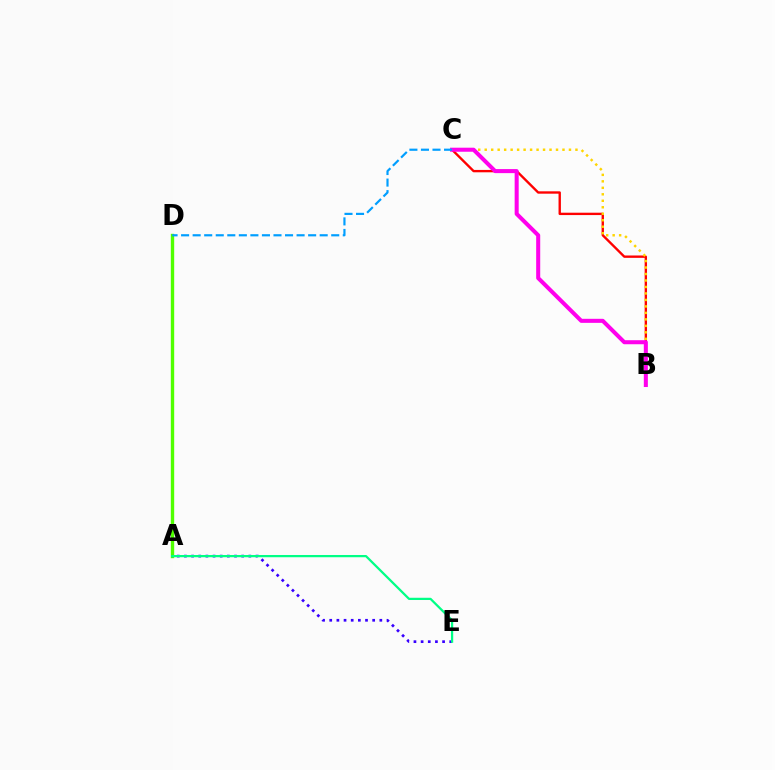{('A', 'D'): [{'color': '#4fff00', 'line_style': 'solid', 'thickness': 2.43}], ('A', 'E'): [{'color': '#3700ff', 'line_style': 'dotted', 'thickness': 1.94}, {'color': '#00ff86', 'line_style': 'solid', 'thickness': 1.61}], ('B', 'C'): [{'color': '#ff0000', 'line_style': 'solid', 'thickness': 1.7}, {'color': '#ffd500', 'line_style': 'dotted', 'thickness': 1.76}, {'color': '#ff00ed', 'line_style': 'solid', 'thickness': 2.91}], ('C', 'D'): [{'color': '#009eff', 'line_style': 'dashed', 'thickness': 1.57}]}